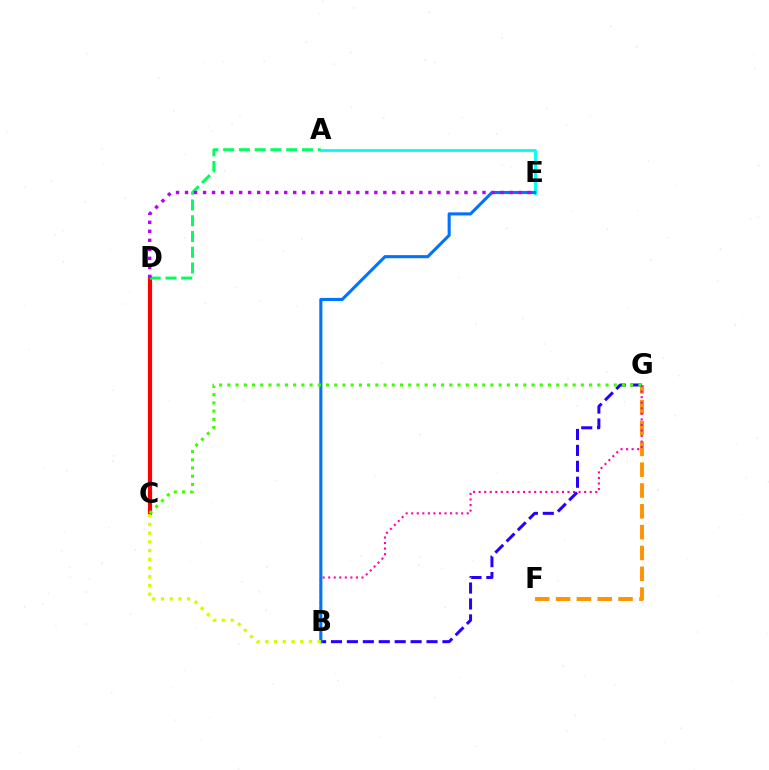{('C', 'D'): [{'color': '#ff0000', 'line_style': 'solid', 'thickness': 2.99}], ('A', 'E'): [{'color': '#00fff6', 'line_style': 'solid', 'thickness': 2.05}], ('A', 'D'): [{'color': '#00ff5c', 'line_style': 'dashed', 'thickness': 2.14}], ('F', 'G'): [{'color': '#ff9400', 'line_style': 'dashed', 'thickness': 2.83}], ('B', 'G'): [{'color': '#ff00ac', 'line_style': 'dotted', 'thickness': 1.51}, {'color': '#2500ff', 'line_style': 'dashed', 'thickness': 2.16}], ('B', 'E'): [{'color': '#0074ff', 'line_style': 'solid', 'thickness': 2.22}], ('D', 'E'): [{'color': '#b900ff', 'line_style': 'dotted', 'thickness': 2.45}], ('B', 'C'): [{'color': '#d1ff00', 'line_style': 'dotted', 'thickness': 2.37}], ('C', 'G'): [{'color': '#3dff00', 'line_style': 'dotted', 'thickness': 2.23}]}